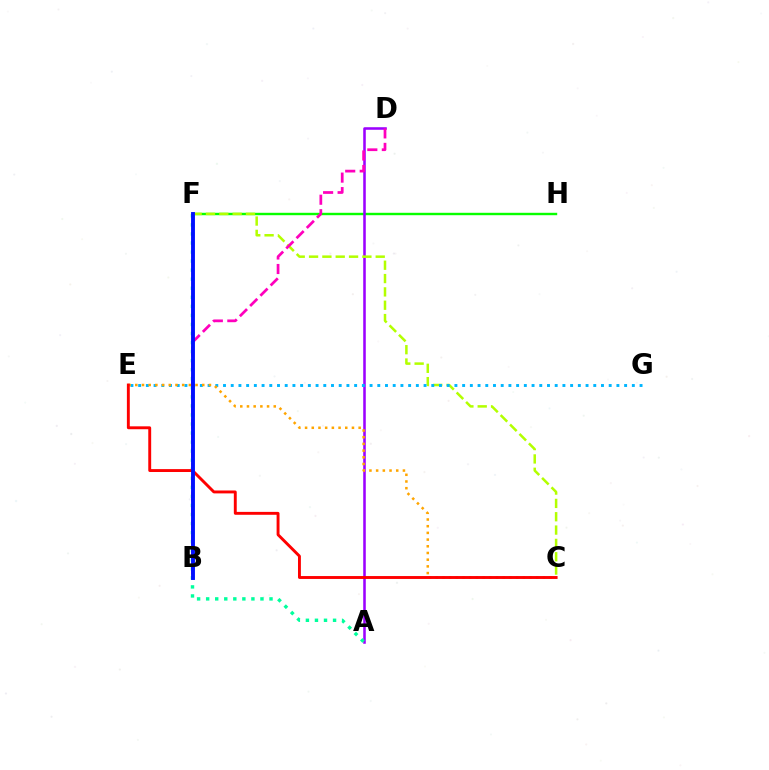{('F', 'H'): [{'color': '#08ff00', 'line_style': 'solid', 'thickness': 1.73}], ('A', 'D'): [{'color': '#9b00ff', 'line_style': 'solid', 'thickness': 1.84}], ('A', 'F'): [{'color': '#00ff9d', 'line_style': 'dotted', 'thickness': 2.46}], ('C', 'F'): [{'color': '#b3ff00', 'line_style': 'dashed', 'thickness': 1.81}], ('E', 'G'): [{'color': '#00b5ff', 'line_style': 'dotted', 'thickness': 2.1}], ('B', 'D'): [{'color': '#ff00bd', 'line_style': 'dashed', 'thickness': 1.97}], ('C', 'E'): [{'color': '#ffa500', 'line_style': 'dotted', 'thickness': 1.82}, {'color': '#ff0000', 'line_style': 'solid', 'thickness': 2.09}], ('B', 'F'): [{'color': '#0010ff', 'line_style': 'solid', 'thickness': 2.8}]}